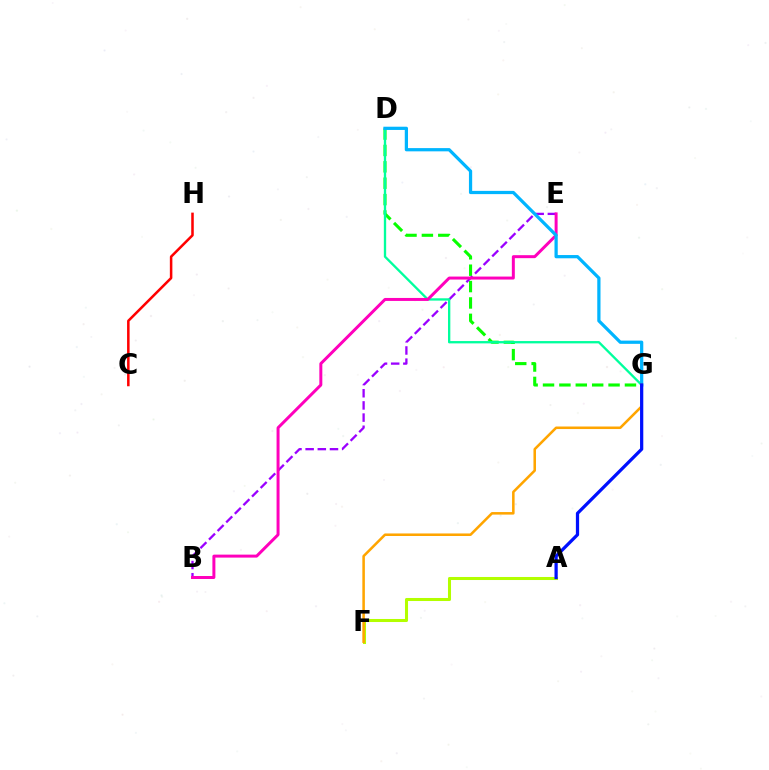{('D', 'G'): [{'color': '#08ff00', 'line_style': 'dashed', 'thickness': 2.23}, {'color': '#00ff9d', 'line_style': 'solid', 'thickness': 1.67}, {'color': '#00b5ff', 'line_style': 'solid', 'thickness': 2.33}], ('C', 'H'): [{'color': '#ff0000', 'line_style': 'solid', 'thickness': 1.82}], ('B', 'E'): [{'color': '#9b00ff', 'line_style': 'dashed', 'thickness': 1.65}, {'color': '#ff00bd', 'line_style': 'solid', 'thickness': 2.14}], ('A', 'F'): [{'color': '#b3ff00', 'line_style': 'solid', 'thickness': 2.19}], ('F', 'G'): [{'color': '#ffa500', 'line_style': 'solid', 'thickness': 1.83}], ('A', 'G'): [{'color': '#0010ff', 'line_style': 'solid', 'thickness': 2.33}]}